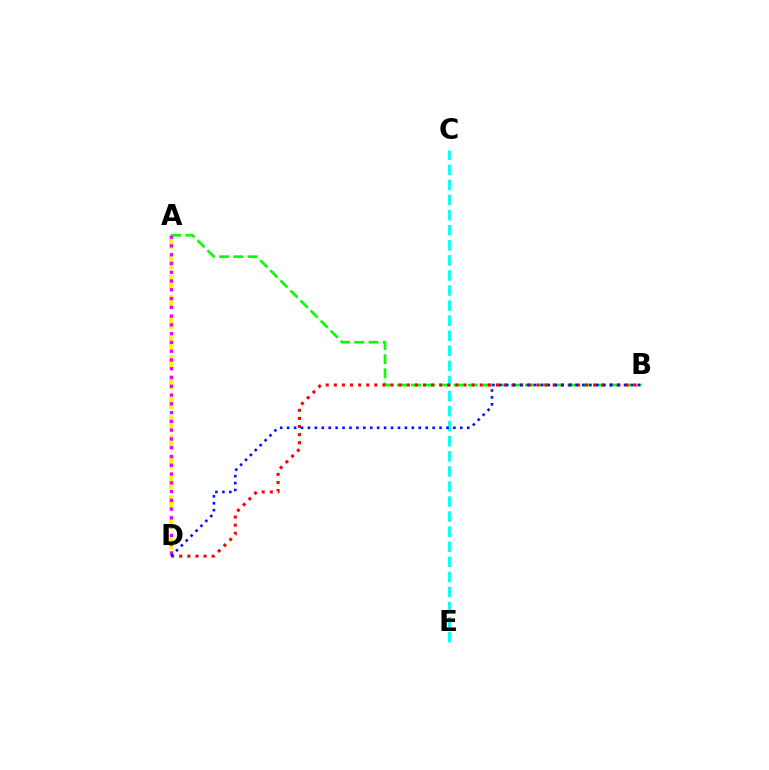{('A', 'B'): [{'color': '#08ff00', 'line_style': 'dashed', 'thickness': 1.93}], ('A', 'D'): [{'color': '#fcf500', 'line_style': 'dashed', 'thickness': 2.72}, {'color': '#ee00ff', 'line_style': 'dotted', 'thickness': 2.38}], ('C', 'E'): [{'color': '#00fff6', 'line_style': 'dashed', 'thickness': 2.05}], ('B', 'D'): [{'color': '#ff0000', 'line_style': 'dotted', 'thickness': 2.2}, {'color': '#0010ff', 'line_style': 'dotted', 'thickness': 1.88}]}